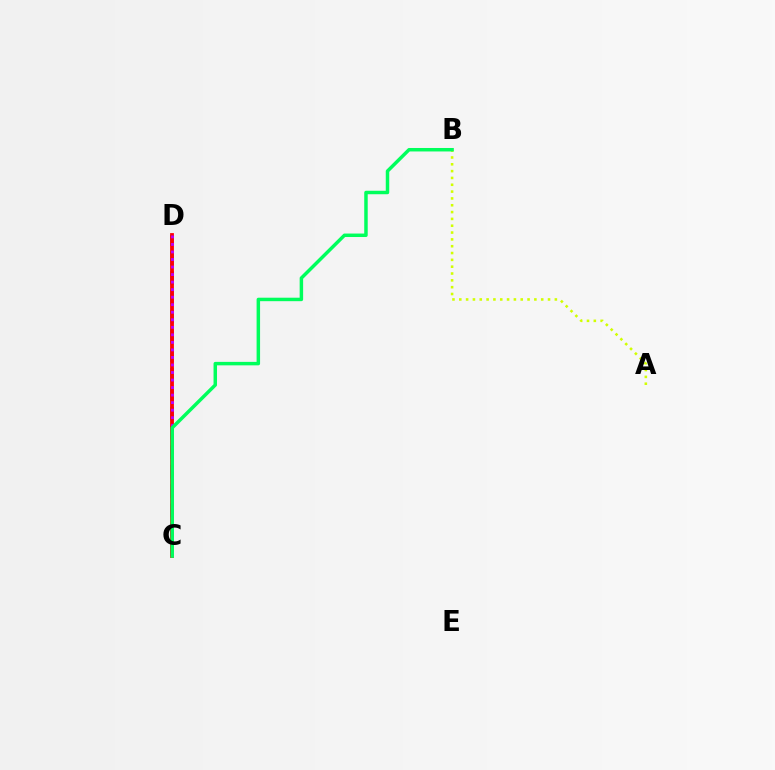{('C', 'D'): [{'color': '#0074ff', 'line_style': 'dashed', 'thickness': 2.63}, {'color': '#ff0000', 'line_style': 'solid', 'thickness': 2.74}, {'color': '#b900ff', 'line_style': 'dotted', 'thickness': 2.05}], ('A', 'B'): [{'color': '#d1ff00', 'line_style': 'dotted', 'thickness': 1.85}], ('B', 'C'): [{'color': '#00ff5c', 'line_style': 'solid', 'thickness': 2.5}]}